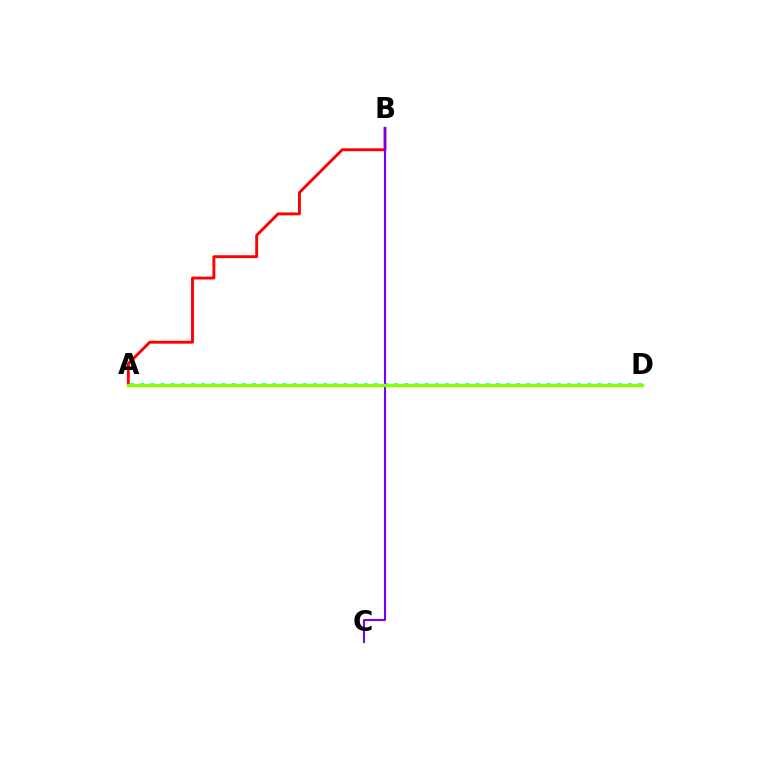{('A', 'B'): [{'color': '#ff0000', 'line_style': 'solid', 'thickness': 2.08}], ('A', 'D'): [{'color': '#00fff6', 'line_style': 'dotted', 'thickness': 2.76}, {'color': '#84ff00', 'line_style': 'solid', 'thickness': 2.44}], ('B', 'C'): [{'color': '#7200ff', 'line_style': 'solid', 'thickness': 1.51}]}